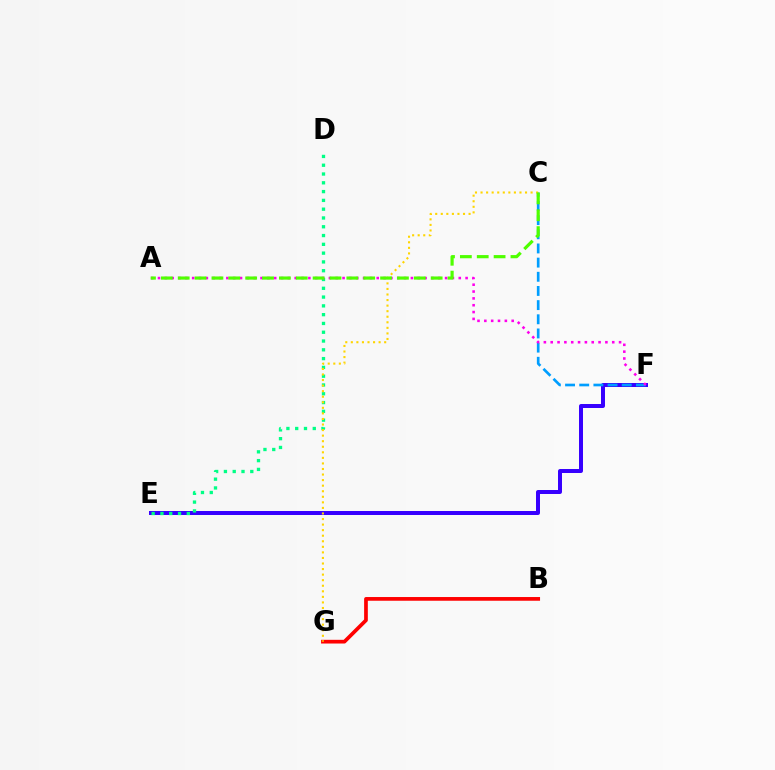{('E', 'F'): [{'color': '#3700ff', 'line_style': 'solid', 'thickness': 2.87}], ('C', 'F'): [{'color': '#009eff', 'line_style': 'dashed', 'thickness': 1.92}], ('D', 'E'): [{'color': '#00ff86', 'line_style': 'dotted', 'thickness': 2.39}], ('A', 'F'): [{'color': '#ff00ed', 'line_style': 'dotted', 'thickness': 1.86}], ('B', 'G'): [{'color': '#ff0000', 'line_style': 'solid', 'thickness': 2.67}], ('C', 'G'): [{'color': '#ffd500', 'line_style': 'dotted', 'thickness': 1.51}], ('A', 'C'): [{'color': '#4fff00', 'line_style': 'dashed', 'thickness': 2.29}]}